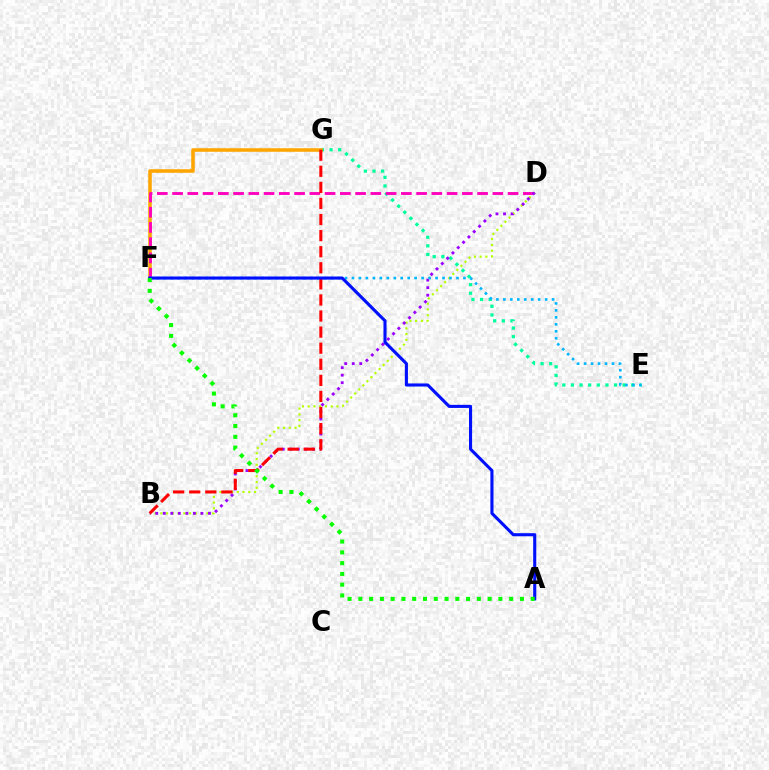{('B', 'D'): [{'color': '#b3ff00', 'line_style': 'dotted', 'thickness': 1.56}, {'color': '#9b00ff', 'line_style': 'dotted', 'thickness': 2.05}], ('E', 'G'): [{'color': '#00ff9d', 'line_style': 'dotted', 'thickness': 2.34}], ('F', 'G'): [{'color': '#ffa500', 'line_style': 'solid', 'thickness': 2.55}], ('D', 'F'): [{'color': '#ff00bd', 'line_style': 'dashed', 'thickness': 2.07}], ('E', 'F'): [{'color': '#00b5ff', 'line_style': 'dotted', 'thickness': 1.89}], ('B', 'G'): [{'color': '#ff0000', 'line_style': 'dashed', 'thickness': 2.18}], ('A', 'F'): [{'color': '#0010ff', 'line_style': 'solid', 'thickness': 2.23}, {'color': '#08ff00', 'line_style': 'dotted', 'thickness': 2.93}]}